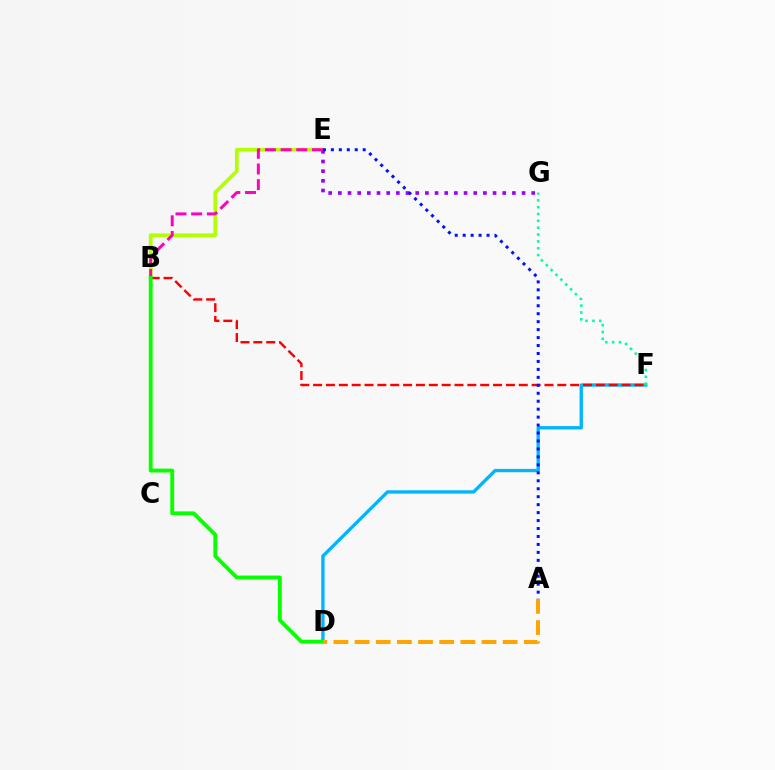{('D', 'F'): [{'color': '#00b5ff', 'line_style': 'solid', 'thickness': 2.4}], ('B', 'E'): [{'color': '#b3ff00', 'line_style': 'solid', 'thickness': 2.68}, {'color': '#ff00bd', 'line_style': 'dashed', 'thickness': 2.13}], ('E', 'G'): [{'color': '#9b00ff', 'line_style': 'dotted', 'thickness': 2.63}], ('F', 'G'): [{'color': '#00ff9d', 'line_style': 'dotted', 'thickness': 1.86}], ('B', 'F'): [{'color': '#ff0000', 'line_style': 'dashed', 'thickness': 1.75}], ('A', 'E'): [{'color': '#0010ff', 'line_style': 'dotted', 'thickness': 2.16}], ('B', 'D'): [{'color': '#08ff00', 'line_style': 'solid', 'thickness': 2.78}], ('A', 'D'): [{'color': '#ffa500', 'line_style': 'dashed', 'thickness': 2.87}]}